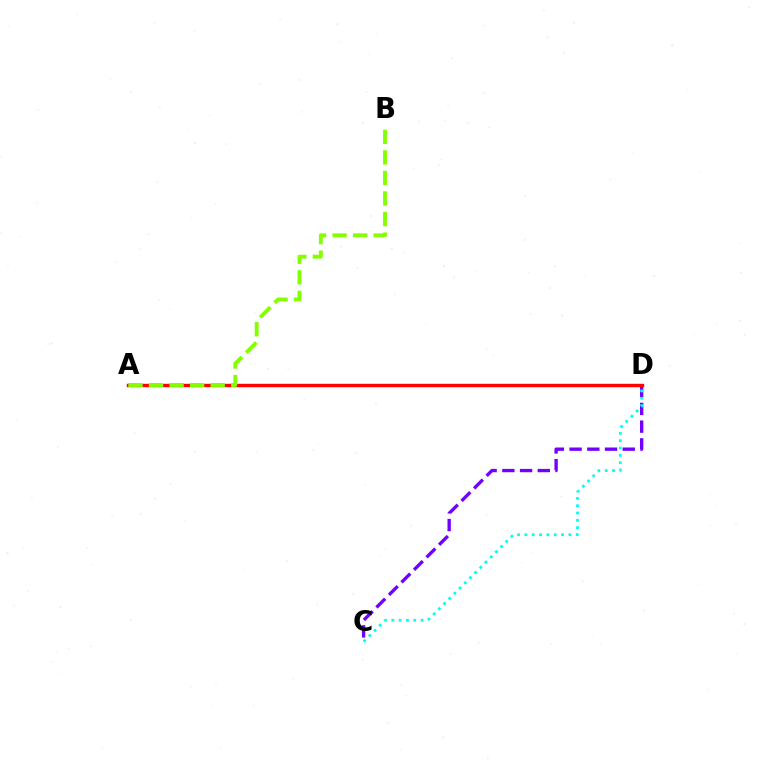{('C', 'D'): [{'color': '#7200ff', 'line_style': 'dashed', 'thickness': 2.41}, {'color': '#00fff6', 'line_style': 'dotted', 'thickness': 1.99}], ('A', 'D'): [{'color': '#ff0000', 'line_style': 'solid', 'thickness': 2.44}], ('A', 'B'): [{'color': '#84ff00', 'line_style': 'dashed', 'thickness': 2.79}]}